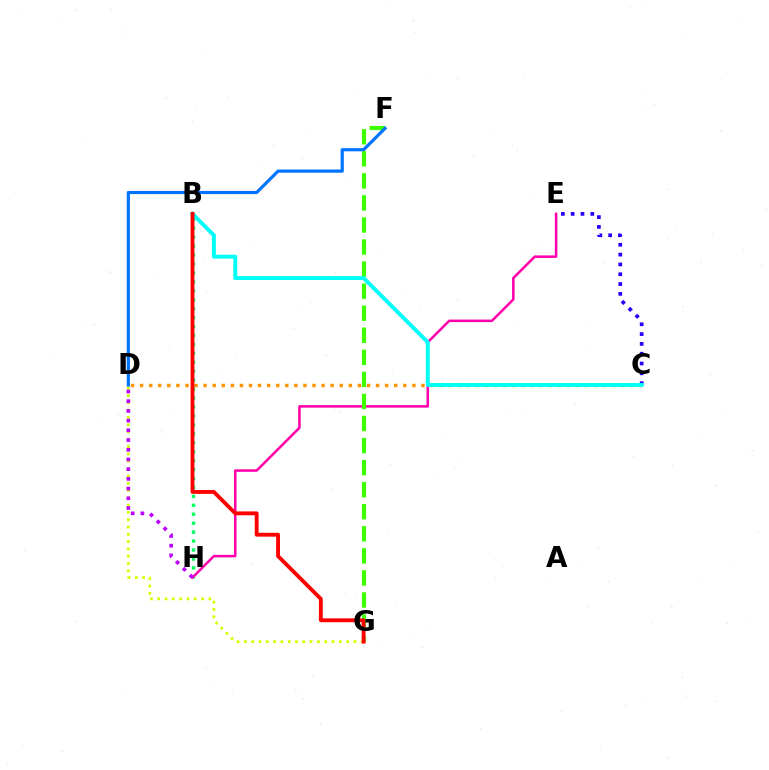{('C', 'D'): [{'color': '#ff9400', 'line_style': 'dotted', 'thickness': 2.47}], ('C', 'E'): [{'color': '#2500ff', 'line_style': 'dotted', 'thickness': 2.67}], ('B', 'H'): [{'color': '#00ff5c', 'line_style': 'dotted', 'thickness': 2.43}], ('D', 'G'): [{'color': '#d1ff00', 'line_style': 'dotted', 'thickness': 1.98}], ('E', 'H'): [{'color': '#ff00ac', 'line_style': 'solid', 'thickness': 1.82}], ('F', 'G'): [{'color': '#3dff00', 'line_style': 'dashed', 'thickness': 3.0}], ('B', 'C'): [{'color': '#00fff6', 'line_style': 'solid', 'thickness': 2.83}], ('D', 'H'): [{'color': '#b900ff', 'line_style': 'dotted', 'thickness': 2.64}], ('B', 'G'): [{'color': '#ff0000', 'line_style': 'solid', 'thickness': 2.78}], ('D', 'F'): [{'color': '#0074ff', 'line_style': 'solid', 'thickness': 2.3}]}